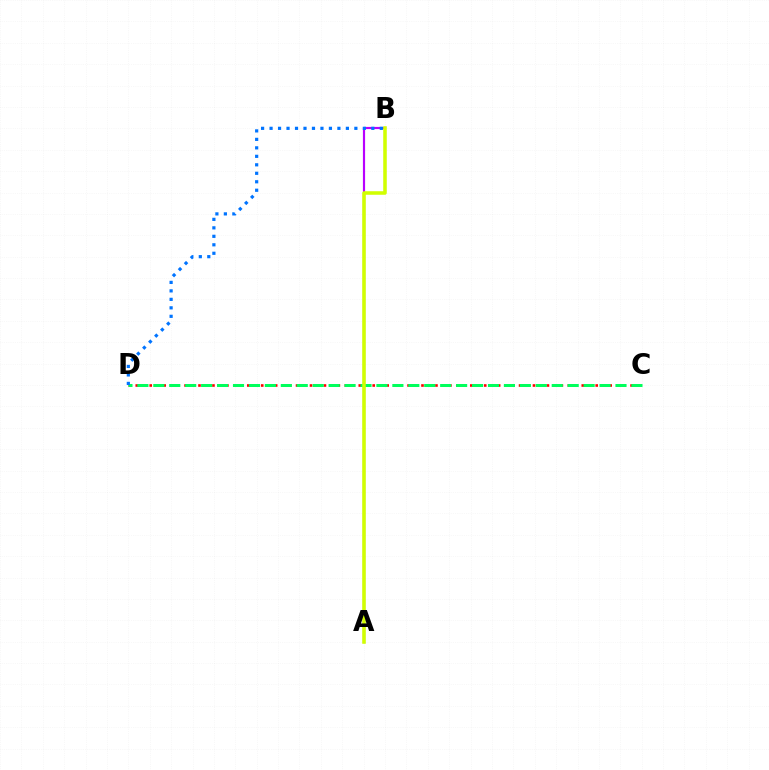{('A', 'B'): [{'color': '#b900ff', 'line_style': 'solid', 'thickness': 1.56}, {'color': '#d1ff00', 'line_style': 'solid', 'thickness': 2.56}], ('C', 'D'): [{'color': '#ff0000', 'line_style': 'dotted', 'thickness': 1.89}, {'color': '#00ff5c', 'line_style': 'dashed', 'thickness': 2.17}], ('B', 'D'): [{'color': '#0074ff', 'line_style': 'dotted', 'thickness': 2.3}]}